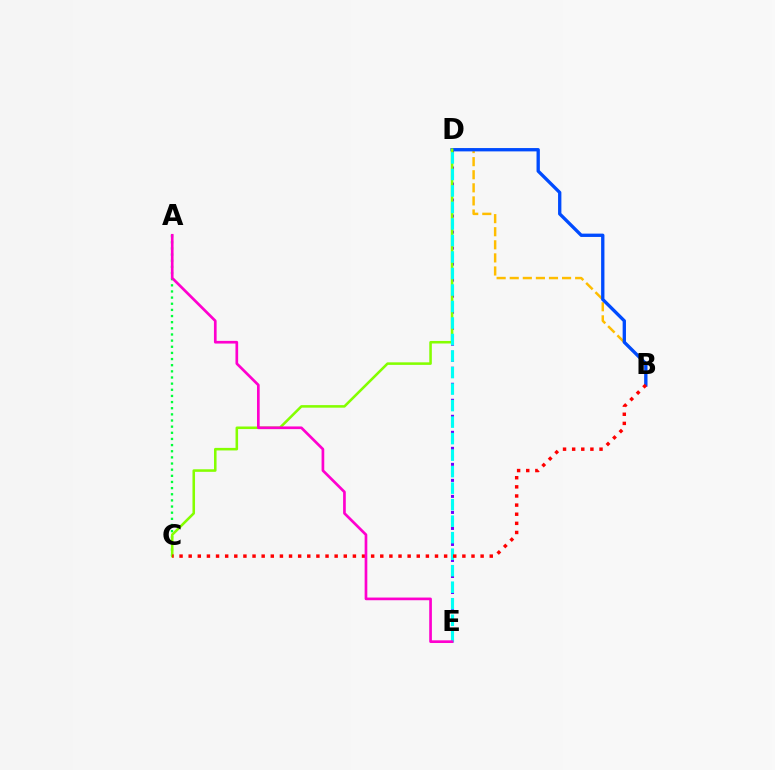{('B', 'D'): [{'color': '#ffbd00', 'line_style': 'dashed', 'thickness': 1.78}, {'color': '#004bff', 'line_style': 'solid', 'thickness': 2.39}], ('D', 'E'): [{'color': '#7200ff', 'line_style': 'dotted', 'thickness': 2.18}, {'color': '#00fff6', 'line_style': 'dashed', 'thickness': 2.24}], ('A', 'C'): [{'color': '#00ff39', 'line_style': 'dotted', 'thickness': 1.67}], ('C', 'D'): [{'color': '#84ff00', 'line_style': 'solid', 'thickness': 1.84}], ('B', 'C'): [{'color': '#ff0000', 'line_style': 'dotted', 'thickness': 2.48}], ('A', 'E'): [{'color': '#ff00cf', 'line_style': 'solid', 'thickness': 1.93}]}